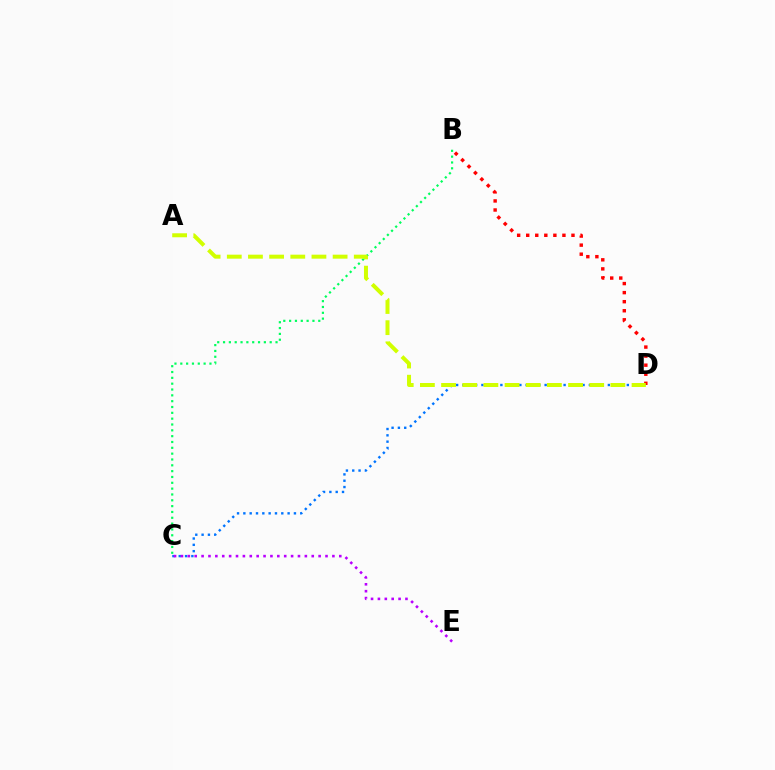{('C', 'D'): [{'color': '#0074ff', 'line_style': 'dotted', 'thickness': 1.72}], ('B', 'D'): [{'color': '#ff0000', 'line_style': 'dotted', 'thickness': 2.46}], ('C', 'E'): [{'color': '#b900ff', 'line_style': 'dotted', 'thickness': 1.87}], ('B', 'C'): [{'color': '#00ff5c', 'line_style': 'dotted', 'thickness': 1.58}], ('A', 'D'): [{'color': '#d1ff00', 'line_style': 'dashed', 'thickness': 2.88}]}